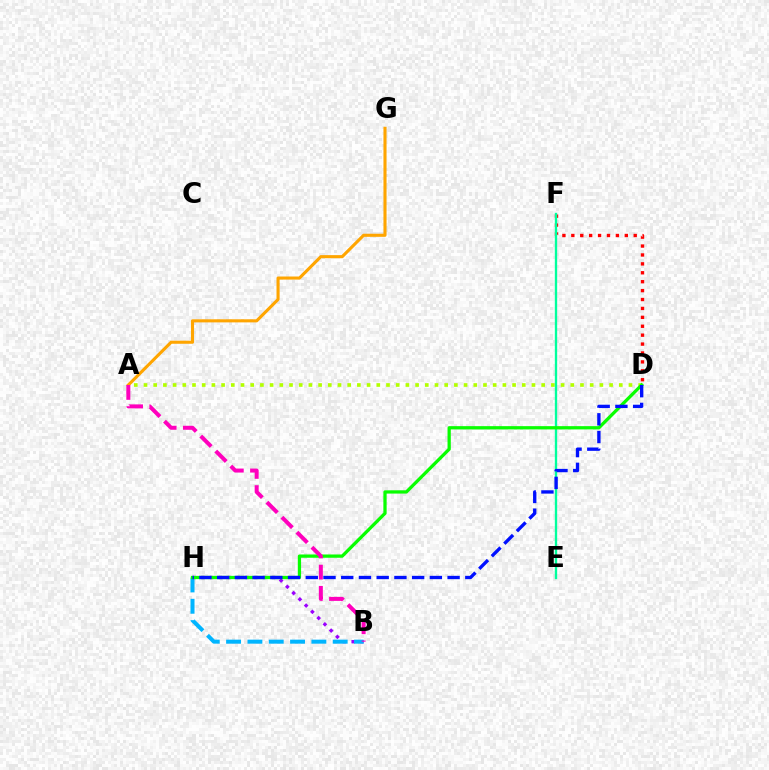{('D', 'F'): [{'color': '#ff0000', 'line_style': 'dotted', 'thickness': 2.42}], ('A', 'D'): [{'color': '#b3ff00', 'line_style': 'dotted', 'thickness': 2.64}], ('B', 'H'): [{'color': '#9b00ff', 'line_style': 'dotted', 'thickness': 2.4}, {'color': '#00b5ff', 'line_style': 'dashed', 'thickness': 2.9}], ('E', 'F'): [{'color': '#00ff9d', 'line_style': 'solid', 'thickness': 1.68}], ('A', 'G'): [{'color': '#ffa500', 'line_style': 'solid', 'thickness': 2.23}], ('D', 'H'): [{'color': '#08ff00', 'line_style': 'solid', 'thickness': 2.35}, {'color': '#0010ff', 'line_style': 'dashed', 'thickness': 2.41}], ('A', 'B'): [{'color': '#ff00bd', 'line_style': 'dashed', 'thickness': 2.88}]}